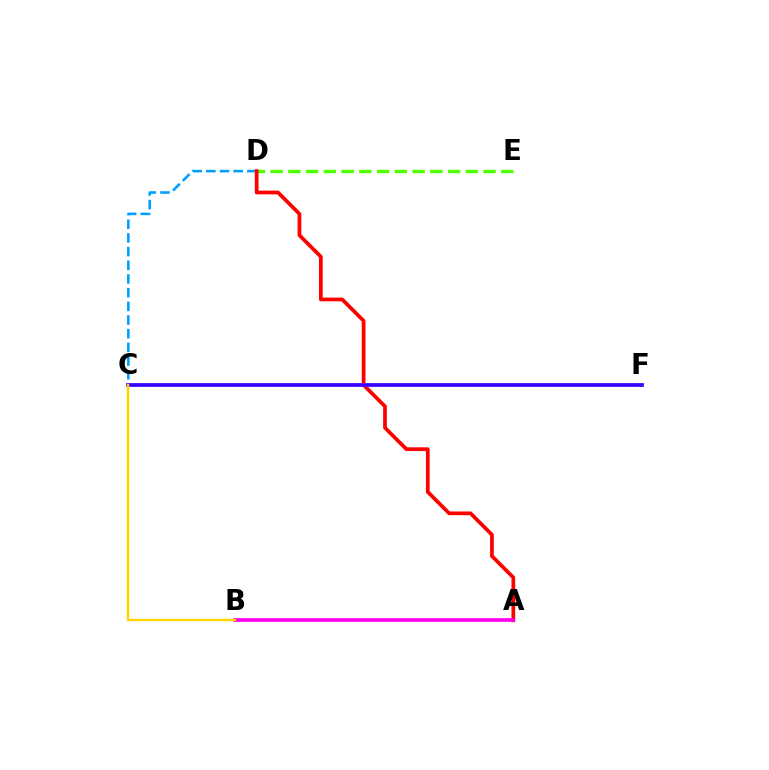{('C', 'D'): [{'color': '#009eff', 'line_style': 'dashed', 'thickness': 1.86}], ('D', 'E'): [{'color': '#4fff00', 'line_style': 'dashed', 'thickness': 2.41}], ('A', 'D'): [{'color': '#ff0000', 'line_style': 'solid', 'thickness': 2.68}], ('A', 'B'): [{'color': '#00ff86', 'line_style': 'dotted', 'thickness': 1.71}, {'color': '#ff00ed', 'line_style': 'solid', 'thickness': 2.66}], ('C', 'F'): [{'color': '#3700ff', 'line_style': 'solid', 'thickness': 2.68}], ('B', 'C'): [{'color': '#ffd500', 'line_style': 'solid', 'thickness': 1.75}]}